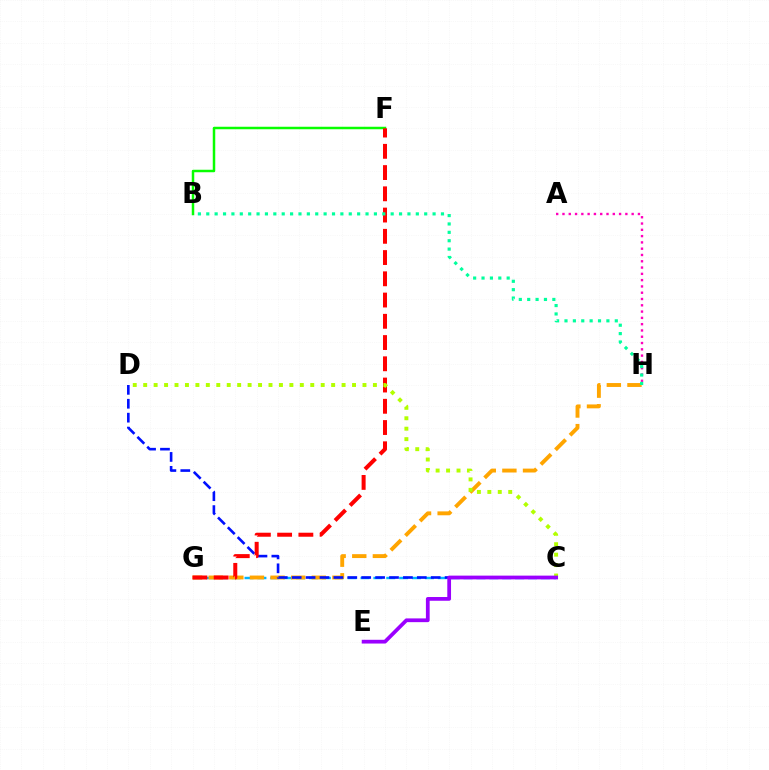{('C', 'G'): [{'color': '#00b5ff', 'line_style': 'dashed', 'thickness': 1.75}], ('B', 'F'): [{'color': '#08ff00', 'line_style': 'solid', 'thickness': 1.8}], ('G', 'H'): [{'color': '#ffa500', 'line_style': 'dashed', 'thickness': 2.8}], ('A', 'H'): [{'color': '#ff00bd', 'line_style': 'dotted', 'thickness': 1.71}], ('C', 'D'): [{'color': '#0010ff', 'line_style': 'dashed', 'thickness': 1.89}, {'color': '#b3ff00', 'line_style': 'dotted', 'thickness': 2.84}], ('F', 'G'): [{'color': '#ff0000', 'line_style': 'dashed', 'thickness': 2.89}], ('B', 'H'): [{'color': '#00ff9d', 'line_style': 'dotted', 'thickness': 2.28}], ('C', 'E'): [{'color': '#9b00ff', 'line_style': 'solid', 'thickness': 2.7}]}